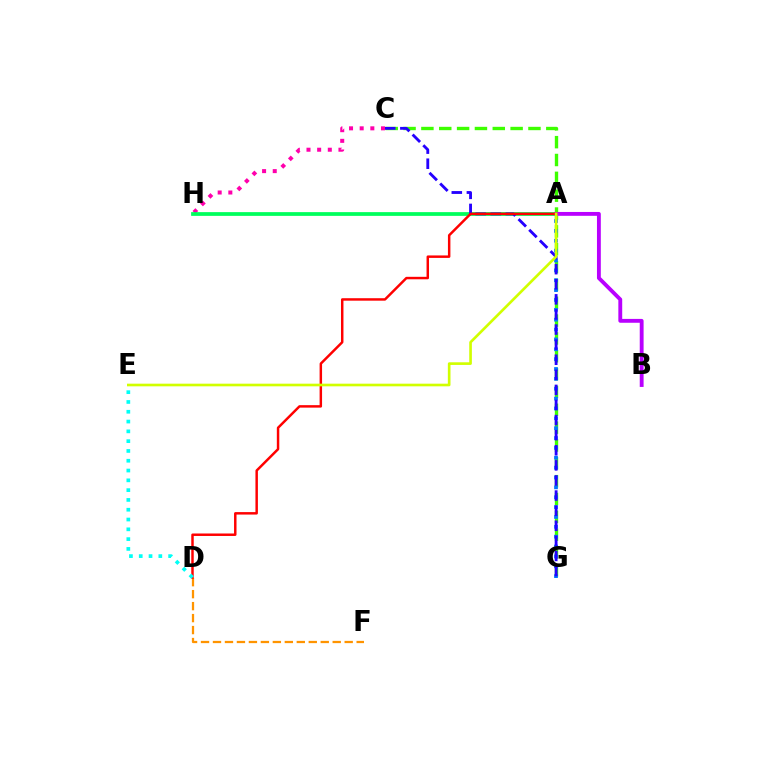{('C', 'H'): [{'color': '#ff00ac', 'line_style': 'dotted', 'thickness': 2.89}], ('C', 'G'): [{'color': '#3dff00', 'line_style': 'dashed', 'thickness': 2.42}, {'color': '#2500ff', 'line_style': 'dashed', 'thickness': 2.05}], ('A', 'G'): [{'color': '#0074ff', 'line_style': 'dotted', 'thickness': 2.68}], ('A', 'H'): [{'color': '#00ff5c', 'line_style': 'solid', 'thickness': 2.69}], ('D', 'F'): [{'color': '#ff9400', 'line_style': 'dashed', 'thickness': 1.63}], ('A', 'B'): [{'color': '#b900ff', 'line_style': 'solid', 'thickness': 2.78}], ('A', 'D'): [{'color': '#ff0000', 'line_style': 'solid', 'thickness': 1.78}], ('A', 'E'): [{'color': '#d1ff00', 'line_style': 'solid', 'thickness': 1.91}], ('D', 'E'): [{'color': '#00fff6', 'line_style': 'dotted', 'thickness': 2.66}]}